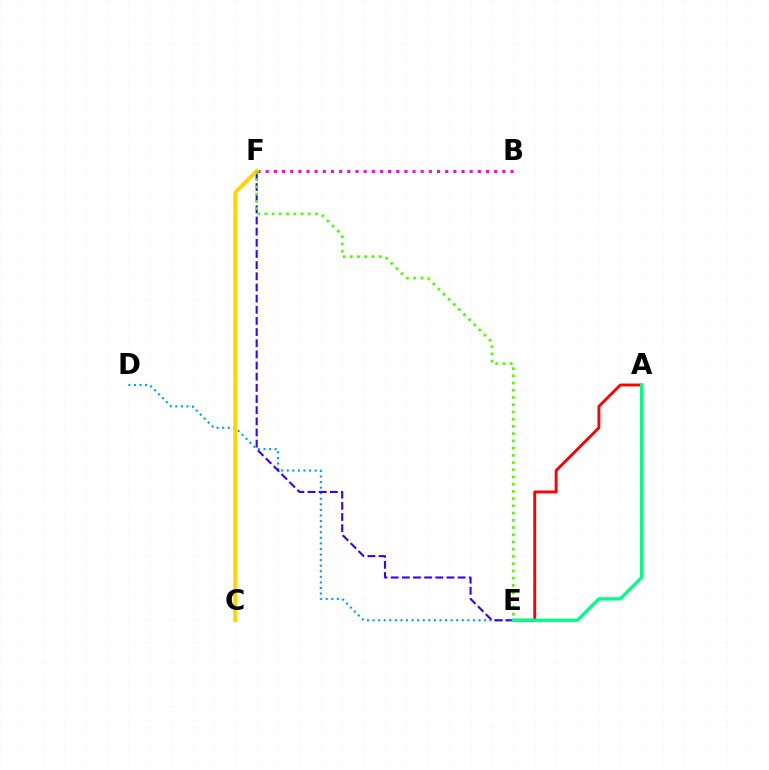{('B', 'F'): [{'color': '#ff00ed', 'line_style': 'dotted', 'thickness': 2.22}], ('D', 'E'): [{'color': '#009eff', 'line_style': 'dotted', 'thickness': 1.51}], ('A', 'E'): [{'color': '#ff0000', 'line_style': 'solid', 'thickness': 2.08}, {'color': '#00ff86', 'line_style': 'solid', 'thickness': 2.41}], ('E', 'F'): [{'color': '#3700ff', 'line_style': 'dashed', 'thickness': 1.52}, {'color': '#4fff00', 'line_style': 'dotted', 'thickness': 1.96}], ('C', 'F'): [{'color': '#ffd500', 'line_style': 'solid', 'thickness': 2.89}]}